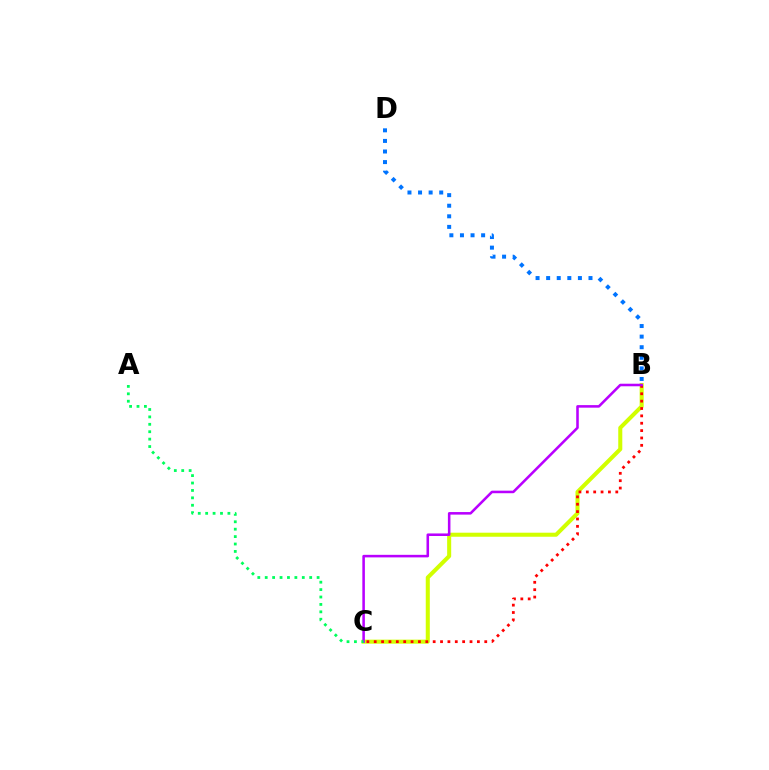{('B', 'C'): [{'color': '#d1ff00', 'line_style': 'solid', 'thickness': 2.91}, {'color': '#ff0000', 'line_style': 'dotted', 'thickness': 2.0}, {'color': '#b900ff', 'line_style': 'solid', 'thickness': 1.84}], ('B', 'D'): [{'color': '#0074ff', 'line_style': 'dotted', 'thickness': 2.88}], ('A', 'C'): [{'color': '#00ff5c', 'line_style': 'dotted', 'thickness': 2.01}]}